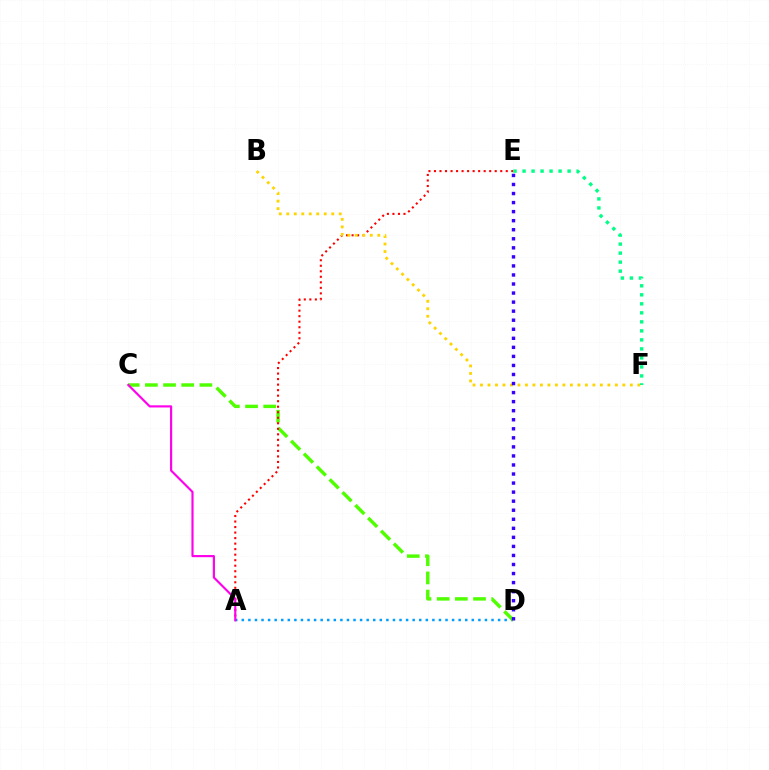{('A', 'D'): [{'color': '#009eff', 'line_style': 'dotted', 'thickness': 1.79}], ('C', 'D'): [{'color': '#4fff00', 'line_style': 'dashed', 'thickness': 2.47}], ('A', 'E'): [{'color': '#ff0000', 'line_style': 'dotted', 'thickness': 1.5}], ('B', 'F'): [{'color': '#ffd500', 'line_style': 'dotted', 'thickness': 2.04}], ('D', 'E'): [{'color': '#3700ff', 'line_style': 'dotted', 'thickness': 2.46}], ('E', 'F'): [{'color': '#00ff86', 'line_style': 'dotted', 'thickness': 2.45}], ('A', 'C'): [{'color': '#ff00ed', 'line_style': 'solid', 'thickness': 1.55}]}